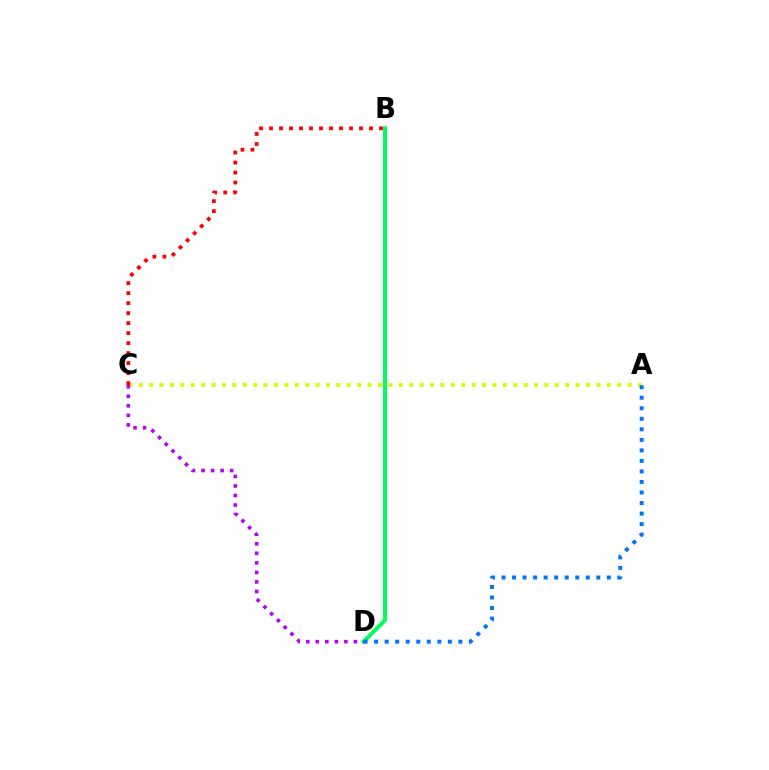{('A', 'C'): [{'color': '#d1ff00', 'line_style': 'dotted', 'thickness': 2.83}], ('B', 'C'): [{'color': '#ff0000', 'line_style': 'dotted', 'thickness': 2.72}], ('B', 'D'): [{'color': '#00ff5c', 'line_style': 'solid', 'thickness': 2.89}], ('C', 'D'): [{'color': '#b900ff', 'line_style': 'dotted', 'thickness': 2.59}], ('A', 'D'): [{'color': '#0074ff', 'line_style': 'dotted', 'thickness': 2.86}]}